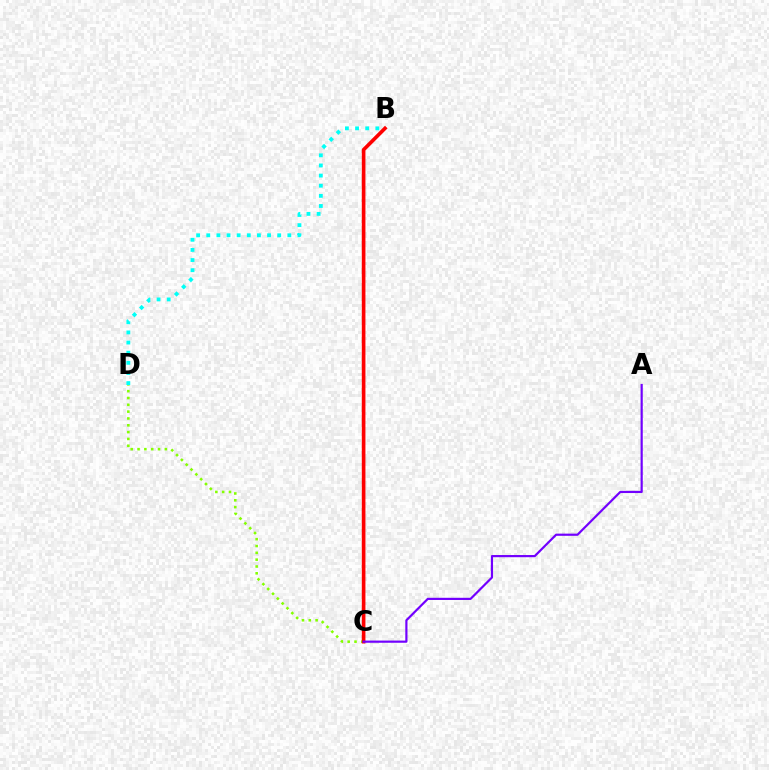{('B', 'D'): [{'color': '#00fff6', 'line_style': 'dotted', 'thickness': 2.75}], ('C', 'D'): [{'color': '#84ff00', 'line_style': 'dotted', 'thickness': 1.85}], ('B', 'C'): [{'color': '#ff0000', 'line_style': 'solid', 'thickness': 2.62}], ('A', 'C'): [{'color': '#7200ff', 'line_style': 'solid', 'thickness': 1.57}]}